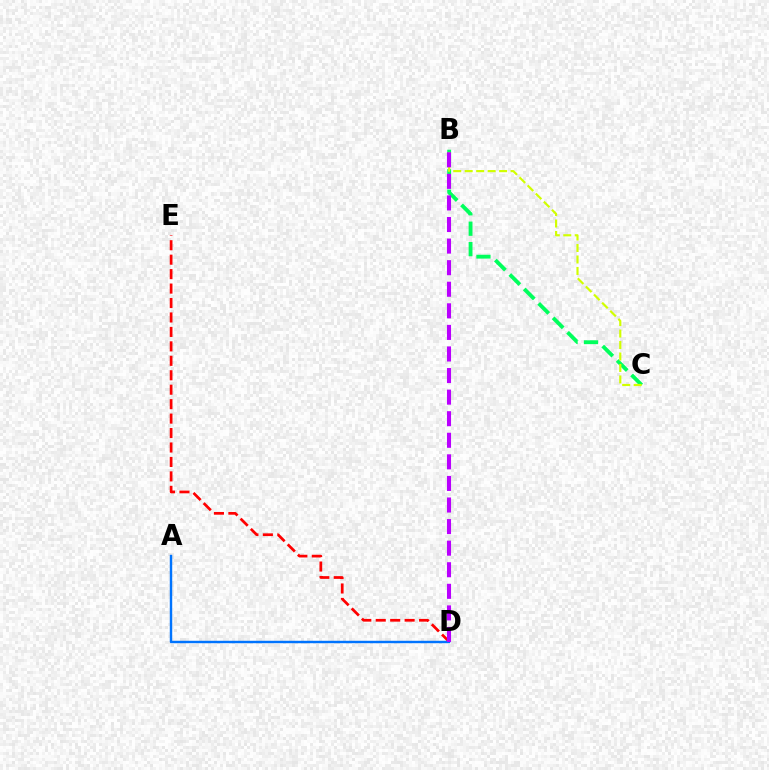{('B', 'C'): [{'color': '#00ff5c', 'line_style': 'dashed', 'thickness': 2.77}, {'color': '#d1ff00', 'line_style': 'dashed', 'thickness': 1.56}], ('D', 'E'): [{'color': '#ff0000', 'line_style': 'dashed', 'thickness': 1.96}], ('A', 'D'): [{'color': '#0074ff', 'line_style': 'solid', 'thickness': 1.75}], ('B', 'D'): [{'color': '#b900ff', 'line_style': 'dashed', 'thickness': 2.93}]}